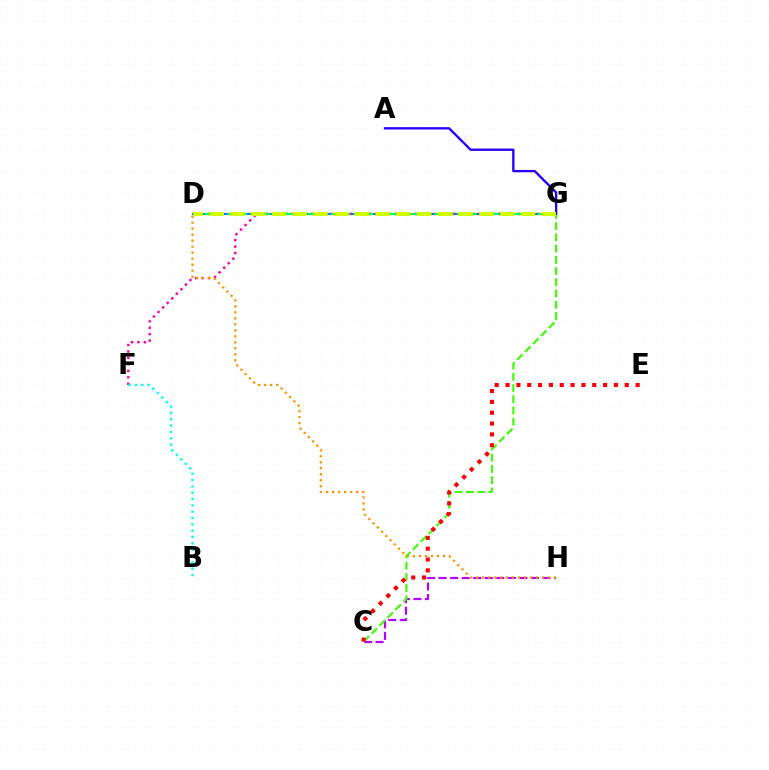{('C', 'H'): [{'color': '#b900ff', 'line_style': 'dashed', 'thickness': 1.57}], ('D', 'G'): [{'color': '#0074ff', 'line_style': 'solid', 'thickness': 1.52}, {'color': '#00ff5c', 'line_style': 'dashed', 'thickness': 1.56}, {'color': '#d1ff00', 'line_style': 'dashed', 'thickness': 2.82}], ('C', 'G'): [{'color': '#3dff00', 'line_style': 'dashed', 'thickness': 1.53}], ('C', 'E'): [{'color': '#ff0000', 'line_style': 'dotted', 'thickness': 2.94}], ('F', 'G'): [{'color': '#ff00ac', 'line_style': 'dotted', 'thickness': 1.75}], ('D', 'H'): [{'color': '#ff9400', 'line_style': 'dotted', 'thickness': 1.63}], ('A', 'G'): [{'color': '#2500ff', 'line_style': 'solid', 'thickness': 1.68}], ('B', 'F'): [{'color': '#00fff6', 'line_style': 'dotted', 'thickness': 1.72}]}